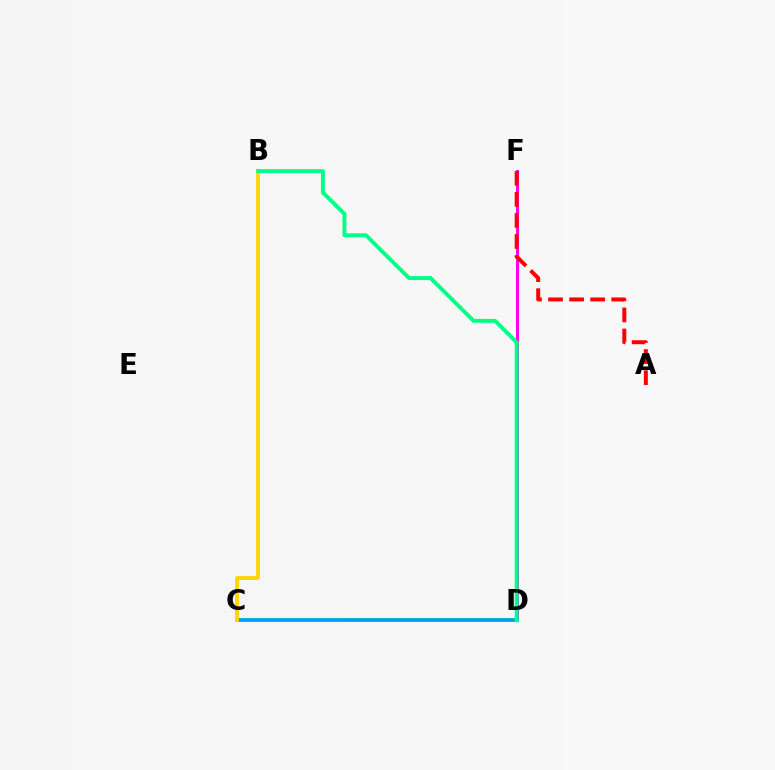{('C', 'D'): [{'color': '#4fff00', 'line_style': 'solid', 'thickness': 2.66}, {'color': '#3700ff', 'line_style': 'solid', 'thickness': 1.51}, {'color': '#009eff', 'line_style': 'solid', 'thickness': 2.58}], ('D', 'F'): [{'color': '#ff00ed', 'line_style': 'solid', 'thickness': 2.14}], ('A', 'F'): [{'color': '#ff0000', 'line_style': 'dashed', 'thickness': 2.86}], ('B', 'C'): [{'color': '#ffd500', 'line_style': 'solid', 'thickness': 2.75}], ('B', 'D'): [{'color': '#00ff86', 'line_style': 'solid', 'thickness': 2.82}]}